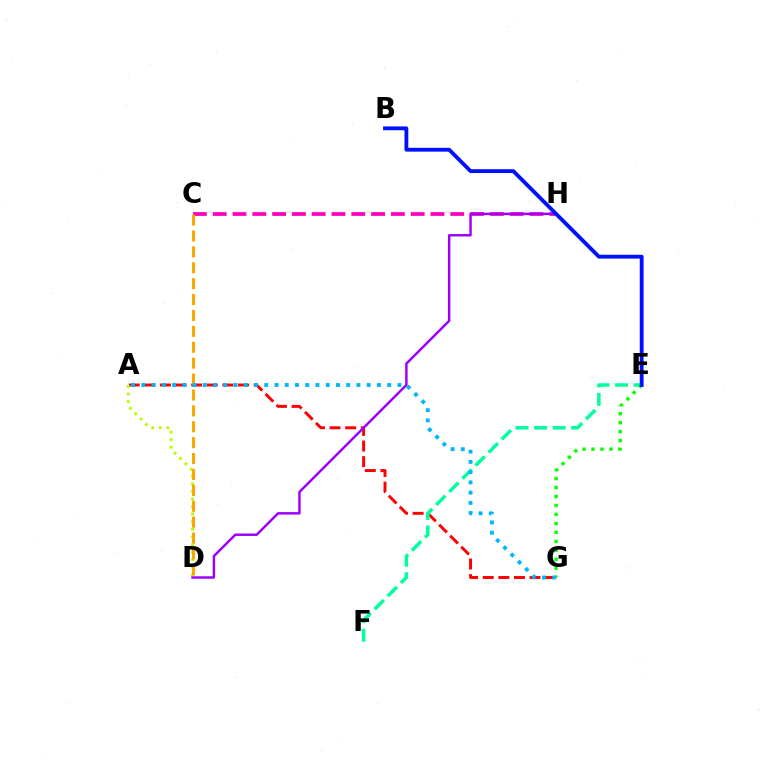{('C', 'H'): [{'color': '#ff00bd', 'line_style': 'dashed', 'thickness': 2.69}], ('A', 'G'): [{'color': '#ff0000', 'line_style': 'dashed', 'thickness': 2.12}, {'color': '#00b5ff', 'line_style': 'dotted', 'thickness': 2.78}], ('A', 'D'): [{'color': '#b3ff00', 'line_style': 'dotted', 'thickness': 2.06}], ('C', 'D'): [{'color': '#ffa500', 'line_style': 'dashed', 'thickness': 2.16}], ('E', 'F'): [{'color': '#00ff9d', 'line_style': 'dashed', 'thickness': 2.52}], ('D', 'H'): [{'color': '#9b00ff', 'line_style': 'solid', 'thickness': 1.76}], ('E', 'G'): [{'color': '#08ff00', 'line_style': 'dotted', 'thickness': 2.44}], ('B', 'E'): [{'color': '#0010ff', 'line_style': 'solid', 'thickness': 2.76}]}